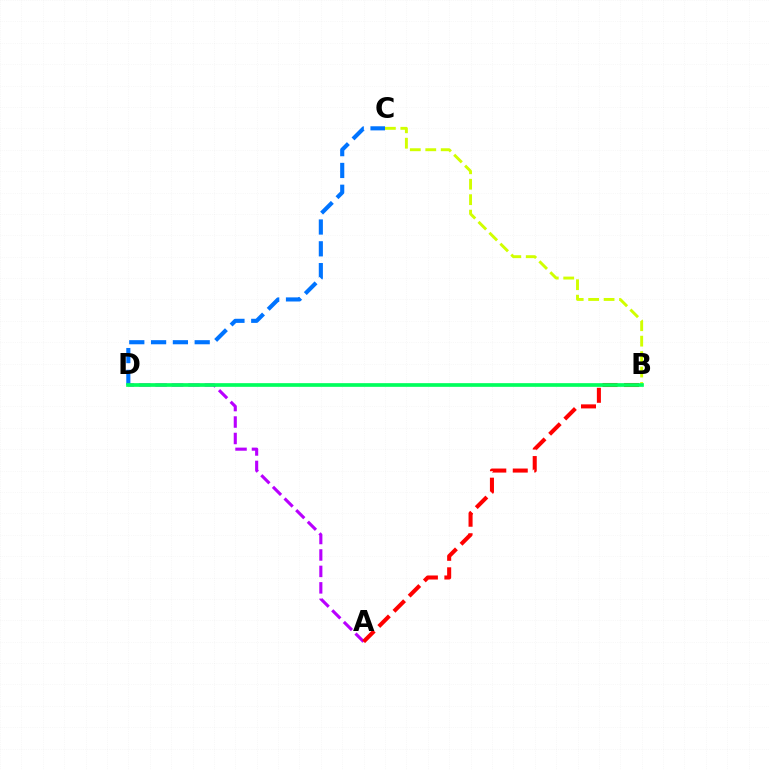{('A', 'D'): [{'color': '#b900ff', 'line_style': 'dashed', 'thickness': 2.23}], ('B', 'C'): [{'color': '#d1ff00', 'line_style': 'dashed', 'thickness': 2.1}], ('C', 'D'): [{'color': '#0074ff', 'line_style': 'dashed', 'thickness': 2.96}], ('A', 'B'): [{'color': '#ff0000', 'line_style': 'dashed', 'thickness': 2.92}], ('B', 'D'): [{'color': '#00ff5c', 'line_style': 'solid', 'thickness': 2.65}]}